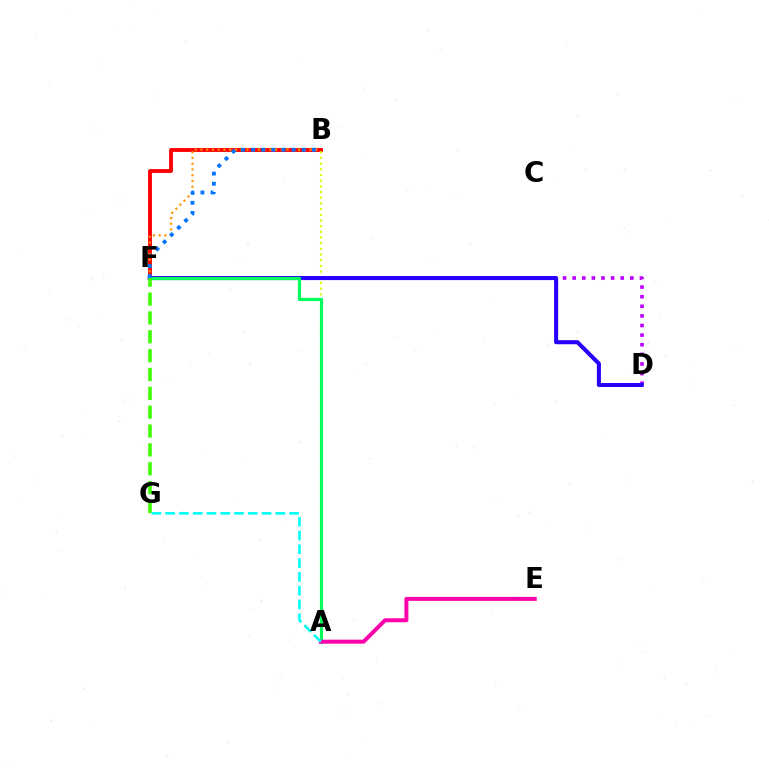{('B', 'F'): [{'color': '#ff0000', 'line_style': 'solid', 'thickness': 2.78}, {'color': '#ff9400', 'line_style': 'dotted', 'thickness': 1.56}, {'color': '#0074ff', 'line_style': 'dotted', 'thickness': 2.75}], ('D', 'F'): [{'color': '#b900ff', 'line_style': 'dotted', 'thickness': 2.61}, {'color': '#2500ff', 'line_style': 'solid', 'thickness': 2.92}], ('A', 'B'): [{'color': '#d1ff00', 'line_style': 'dotted', 'thickness': 1.54}], ('A', 'F'): [{'color': '#00ff5c', 'line_style': 'solid', 'thickness': 2.29}], ('F', 'G'): [{'color': '#3dff00', 'line_style': 'dashed', 'thickness': 2.56}], ('A', 'E'): [{'color': '#ff00ac', 'line_style': 'solid', 'thickness': 2.86}], ('A', 'G'): [{'color': '#00fff6', 'line_style': 'dashed', 'thickness': 1.87}]}